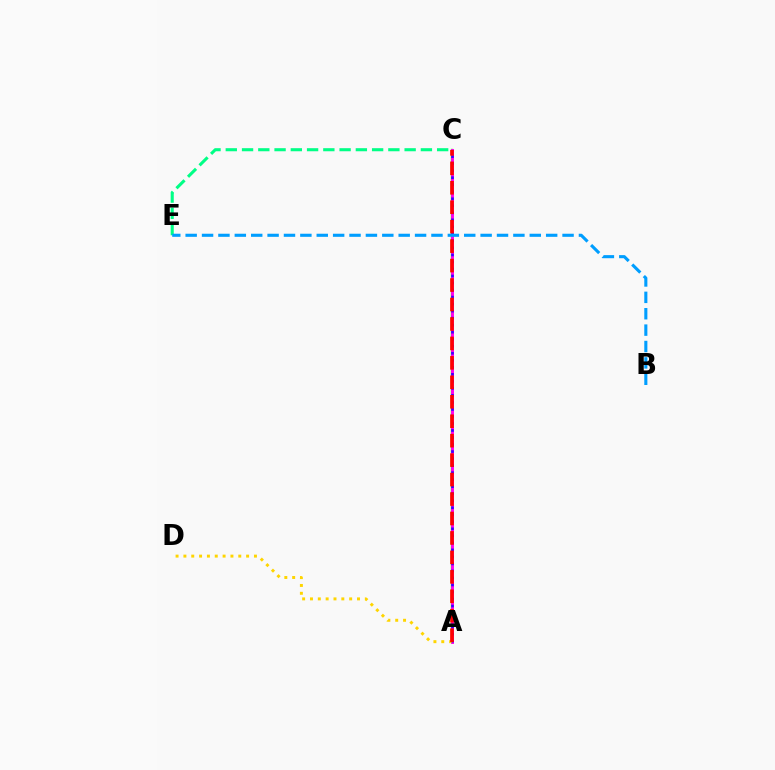{('A', 'C'): [{'color': '#4fff00', 'line_style': 'solid', 'thickness': 1.73}, {'color': '#ff00ed', 'line_style': 'solid', 'thickness': 2.1}, {'color': '#3700ff', 'line_style': 'dotted', 'thickness': 1.91}, {'color': '#ff0000', 'line_style': 'dashed', 'thickness': 2.64}], ('A', 'D'): [{'color': '#ffd500', 'line_style': 'dotted', 'thickness': 2.13}], ('C', 'E'): [{'color': '#00ff86', 'line_style': 'dashed', 'thickness': 2.21}], ('B', 'E'): [{'color': '#009eff', 'line_style': 'dashed', 'thickness': 2.23}]}